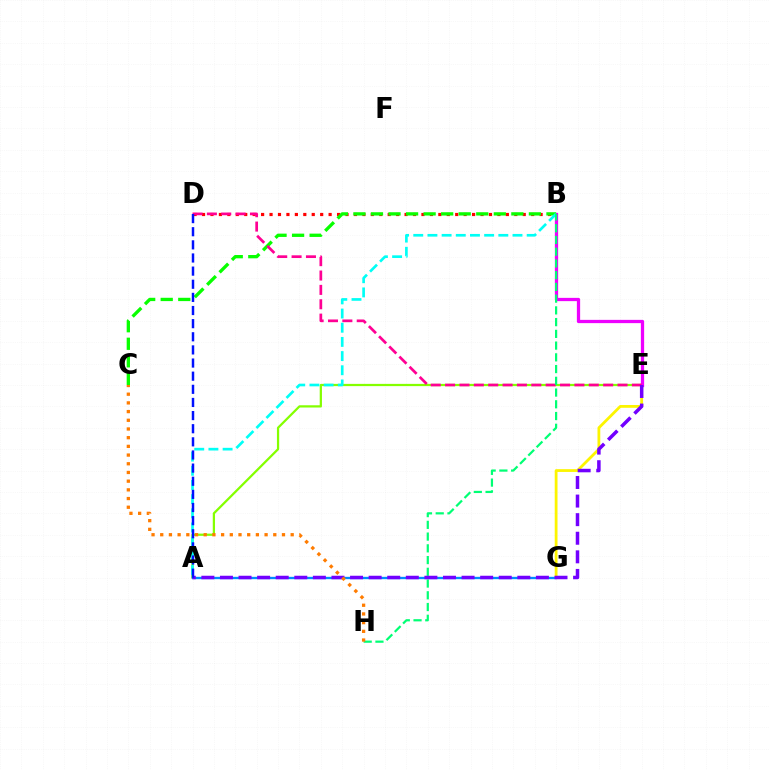{('E', 'G'): [{'color': '#fcf500', 'line_style': 'solid', 'thickness': 2.01}], ('B', 'D'): [{'color': '#ff0000', 'line_style': 'dotted', 'thickness': 2.29}], ('A', 'E'): [{'color': '#84ff00', 'line_style': 'solid', 'thickness': 1.62}, {'color': '#7200ff', 'line_style': 'dashed', 'thickness': 2.52}], ('B', 'E'): [{'color': '#ee00ff', 'line_style': 'solid', 'thickness': 2.35}], ('B', 'C'): [{'color': '#08ff00', 'line_style': 'dashed', 'thickness': 2.38}], ('D', 'E'): [{'color': '#ff0094', 'line_style': 'dashed', 'thickness': 1.95}], ('A', 'B'): [{'color': '#00fff6', 'line_style': 'dashed', 'thickness': 1.93}], ('A', 'G'): [{'color': '#008cff', 'line_style': 'solid', 'thickness': 1.68}], ('B', 'H'): [{'color': '#00ff74', 'line_style': 'dashed', 'thickness': 1.59}], ('C', 'H'): [{'color': '#ff7c00', 'line_style': 'dotted', 'thickness': 2.36}], ('A', 'D'): [{'color': '#0010ff', 'line_style': 'dashed', 'thickness': 1.78}]}